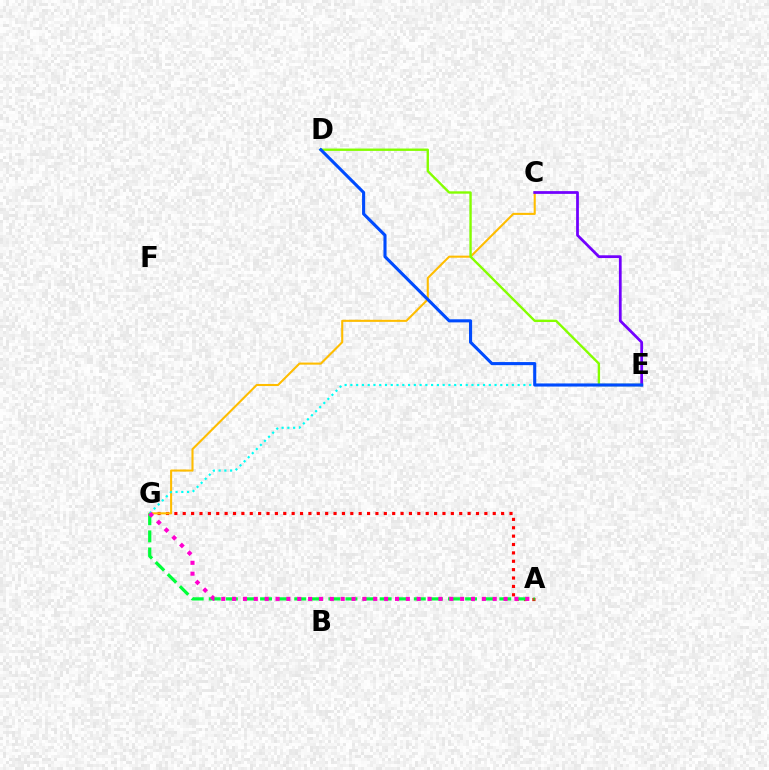{('A', 'G'): [{'color': '#ff0000', 'line_style': 'dotted', 'thickness': 2.28}, {'color': '#00ff39', 'line_style': 'dashed', 'thickness': 2.32}, {'color': '#ff00cf', 'line_style': 'dotted', 'thickness': 2.95}], ('C', 'G'): [{'color': '#ffbd00', 'line_style': 'solid', 'thickness': 1.5}], ('C', 'E'): [{'color': '#7200ff', 'line_style': 'solid', 'thickness': 1.99}], ('E', 'G'): [{'color': '#00fff6', 'line_style': 'dotted', 'thickness': 1.57}], ('D', 'E'): [{'color': '#84ff00', 'line_style': 'solid', 'thickness': 1.71}, {'color': '#004bff', 'line_style': 'solid', 'thickness': 2.23}]}